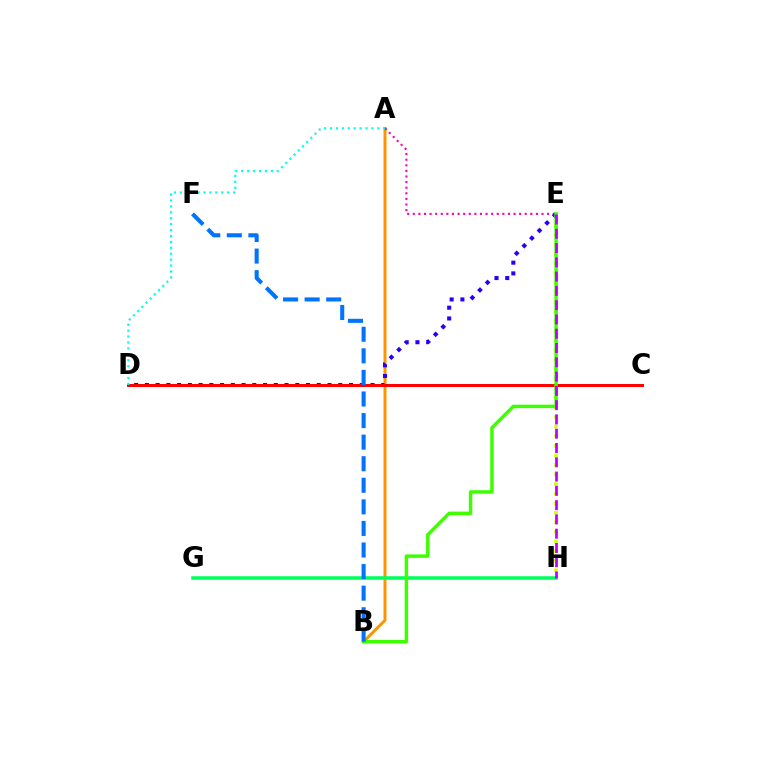{('A', 'B'): [{'color': '#ff9400', 'line_style': 'solid', 'thickness': 2.13}], ('A', 'E'): [{'color': '#ff00ac', 'line_style': 'dotted', 'thickness': 1.52}], ('E', 'H'): [{'color': '#d1ff00', 'line_style': 'dotted', 'thickness': 2.6}, {'color': '#b900ff', 'line_style': 'dashed', 'thickness': 1.94}], ('D', 'E'): [{'color': '#2500ff', 'line_style': 'dotted', 'thickness': 2.92}], ('C', 'D'): [{'color': '#ff0000', 'line_style': 'solid', 'thickness': 2.17}], ('G', 'H'): [{'color': '#00ff5c', 'line_style': 'solid', 'thickness': 2.56}], ('B', 'E'): [{'color': '#3dff00', 'line_style': 'solid', 'thickness': 2.49}], ('B', 'F'): [{'color': '#0074ff', 'line_style': 'dashed', 'thickness': 2.93}], ('A', 'D'): [{'color': '#00fff6', 'line_style': 'dotted', 'thickness': 1.61}]}